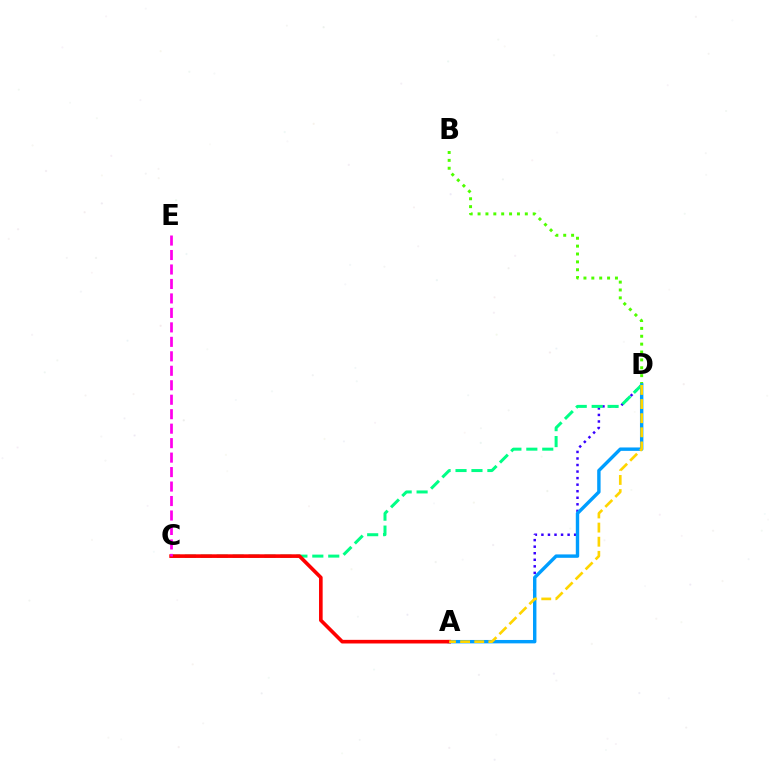{('B', 'D'): [{'color': '#4fff00', 'line_style': 'dotted', 'thickness': 2.14}], ('A', 'D'): [{'color': '#3700ff', 'line_style': 'dotted', 'thickness': 1.78}, {'color': '#009eff', 'line_style': 'solid', 'thickness': 2.45}, {'color': '#ffd500', 'line_style': 'dashed', 'thickness': 1.92}], ('C', 'D'): [{'color': '#00ff86', 'line_style': 'dashed', 'thickness': 2.16}], ('A', 'C'): [{'color': '#ff0000', 'line_style': 'solid', 'thickness': 2.61}], ('C', 'E'): [{'color': '#ff00ed', 'line_style': 'dashed', 'thickness': 1.97}]}